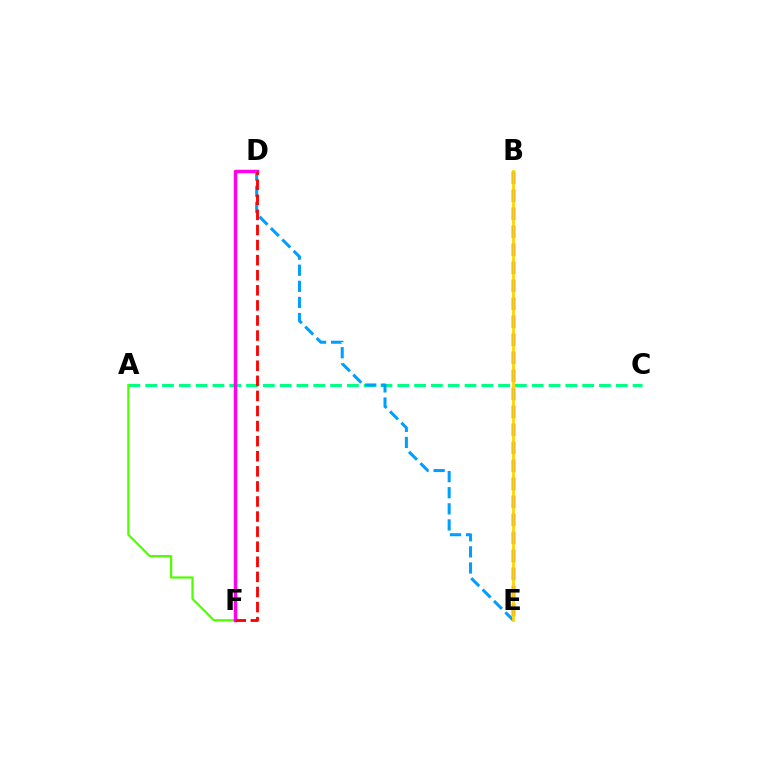{('A', 'C'): [{'color': '#00ff86', 'line_style': 'dashed', 'thickness': 2.28}], ('A', 'F'): [{'color': '#4fff00', 'line_style': 'solid', 'thickness': 1.59}], ('D', 'F'): [{'color': '#ff00ed', 'line_style': 'solid', 'thickness': 2.51}, {'color': '#ff0000', 'line_style': 'dashed', 'thickness': 2.05}], ('D', 'E'): [{'color': '#009eff', 'line_style': 'dashed', 'thickness': 2.19}], ('B', 'E'): [{'color': '#3700ff', 'line_style': 'dashed', 'thickness': 2.45}, {'color': '#ffd500', 'line_style': 'solid', 'thickness': 2.02}]}